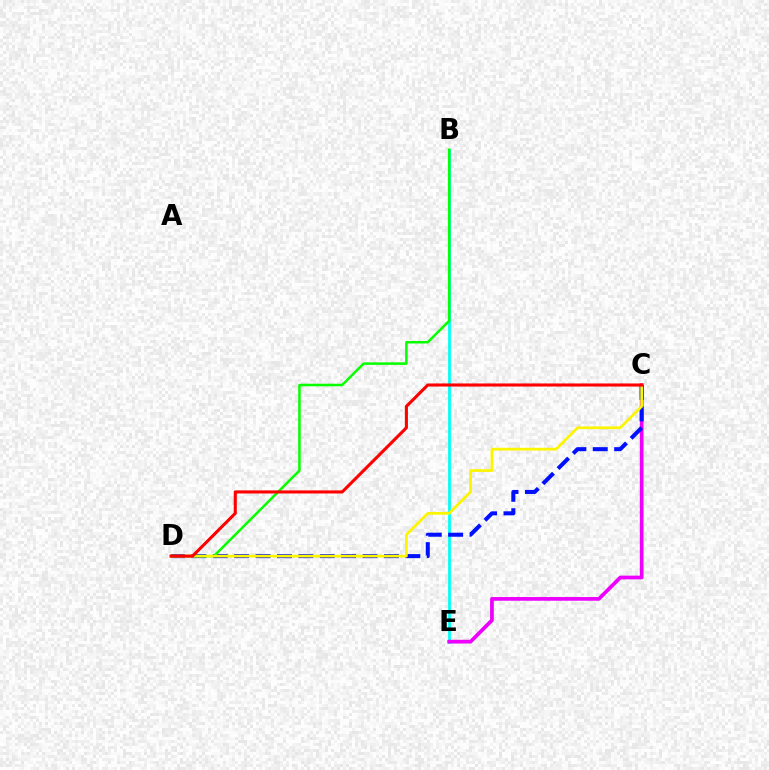{('B', 'E'): [{'color': '#00fff6', 'line_style': 'solid', 'thickness': 1.99}], ('C', 'E'): [{'color': '#ee00ff', 'line_style': 'solid', 'thickness': 2.67}], ('C', 'D'): [{'color': '#0010ff', 'line_style': 'dashed', 'thickness': 2.91}, {'color': '#fcf500', 'line_style': 'solid', 'thickness': 1.96}, {'color': '#ff0000', 'line_style': 'solid', 'thickness': 2.22}], ('B', 'D'): [{'color': '#08ff00', 'line_style': 'solid', 'thickness': 1.82}]}